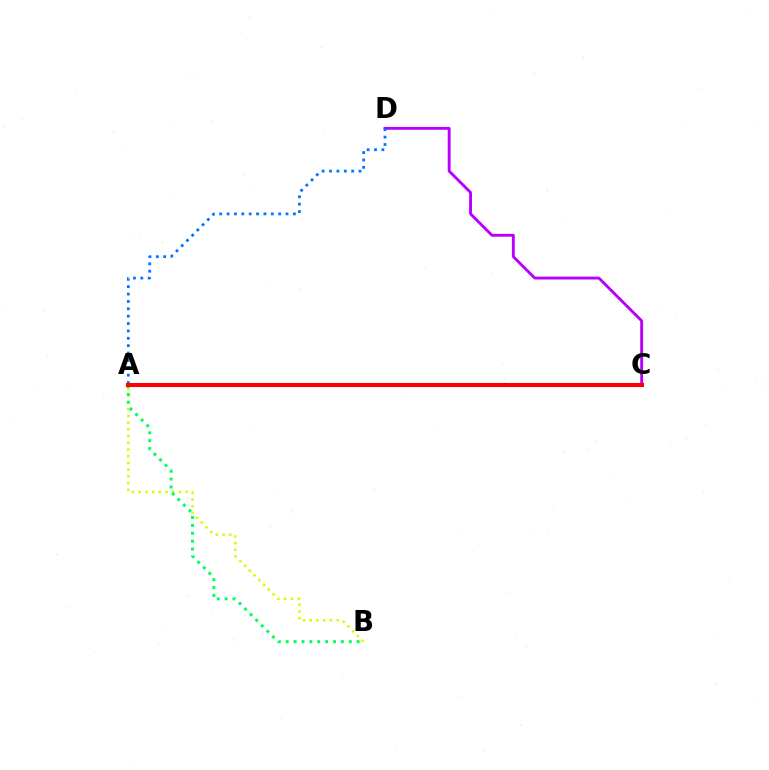{('C', 'D'): [{'color': '#b900ff', 'line_style': 'solid', 'thickness': 2.07}], ('A', 'B'): [{'color': '#d1ff00', 'line_style': 'dotted', 'thickness': 1.82}, {'color': '#00ff5c', 'line_style': 'dotted', 'thickness': 2.14}], ('A', 'D'): [{'color': '#0074ff', 'line_style': 'dotted', 'thickness': 2.0}], ('A', 'C'): [{'color': '#ff0000', 'line_style': 'solid', 'thickness': 2.93}]}